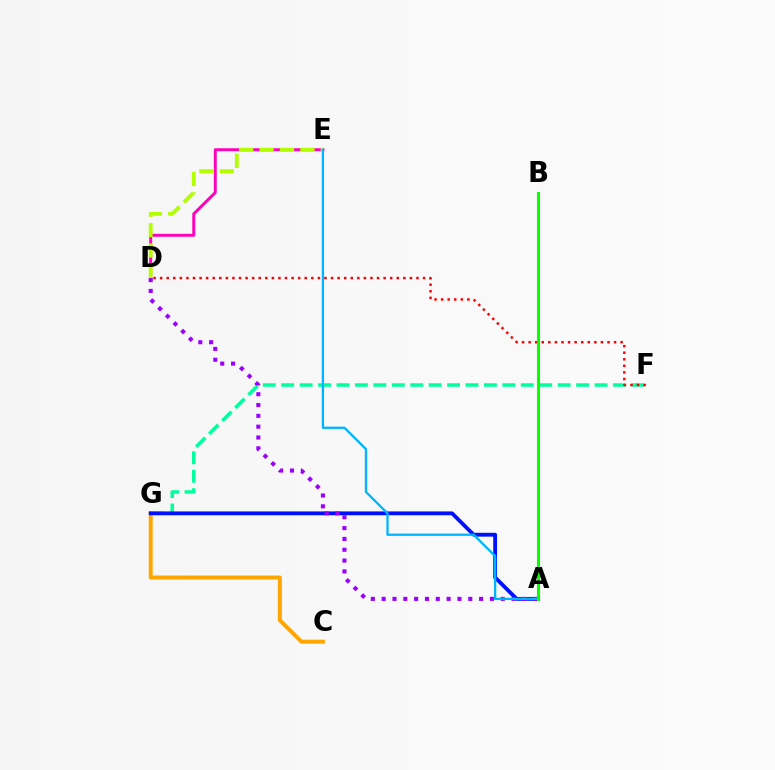{('C', 'G'): [{'color': '#ffa500', 'line_style': 'solid', 'thickness': 2.84}], ('D', 'E'): [{'color': '#ff00bd', 'line_style': 'solid', 'thickness': 2.11}, {'color': '#b3ff00', 'line_style': 'dashed', 'thickness': 2.77}], ('F', 'G'): [{'color': '#00ff9d', 'line_style': 'dashed', 'thickness': 2.5}], ('A', 'G'): [{'color': '#0010ff', 'line_style': 'solid', 'thickness': 2.75}], ('A', 'D'): [{'color': '#9b00ff', 'line_style': 'dotted', 'thickness': 2.94}], ('D', 'F'): [{'color': '#ff0000', 'line_style': 'dotted', 'thickness': 1.79}], ('A', 'E'): [{'color': '#00b5ff', 'line_style': 'solid', 'thickness': 1.66}], ('A', 'B'): [{'color': '#08ff00', 'line_style': 'solid', 'thickness': 2.21}]}